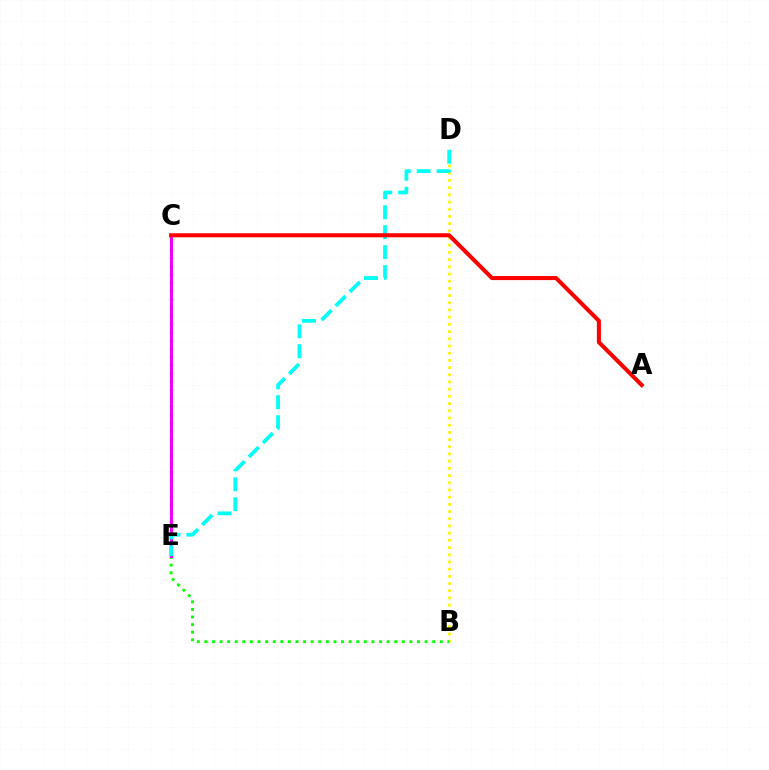{('B', 'D'): [{'color': '#fcf500', 'line_style': 'dotted', 'thickness': 1.96}], ('C', 'E'): [{'color': '#0010ff', 'line_style': 'dotted', 'thickness': 2.24}, {'color': '#ee00ff', 'line_style': 'solid', 'thickness': 2.17}], ('B', 'E'): [{'color': '#08ff00', 'line_style': 'dotted', 'thickness': 2.06}], ('D', 'E'): [{'color': '#00fff6', 'line_style': 'dashed', 'thickness': 2.71}], ('A', 'C'): [{'color': '#ff0000', 'line_style': 'solid', 'thickness': 2.92}]}